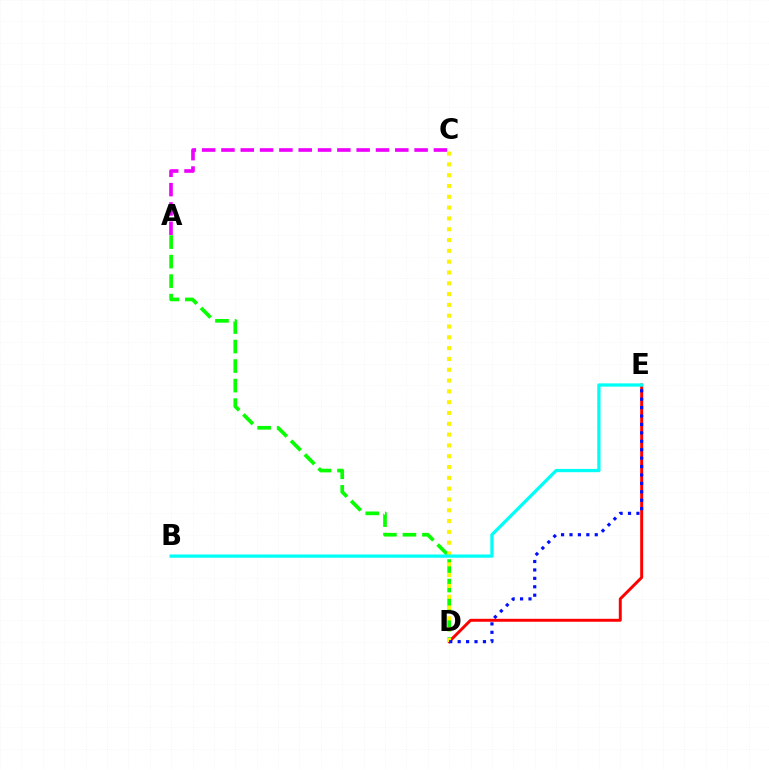{('D', 'E'): [{'color': '#ff0000', 'line_style': 'solid', 'thickness': 2.12}, {'color': '#0010ff', 'line_style': 'dotted', 'thickness': 2.29}], ('A', 'C'): [{'color': '#ee00ff', 'line_style': 'dashed', 'thickness': 2.62}], ('A', 'D'): [{'color': '#08ff00', 'line_style': 'dashed', 'thickness': 2.65}], ('C', 'D'): [{'color': '#fcf500', 'line_style': 'dotted', 'thickness': 2.94}], ('B', 'E'): [{'color': '#00fff6', 'line_style': 'solid', 'thickness': 2.35}]}